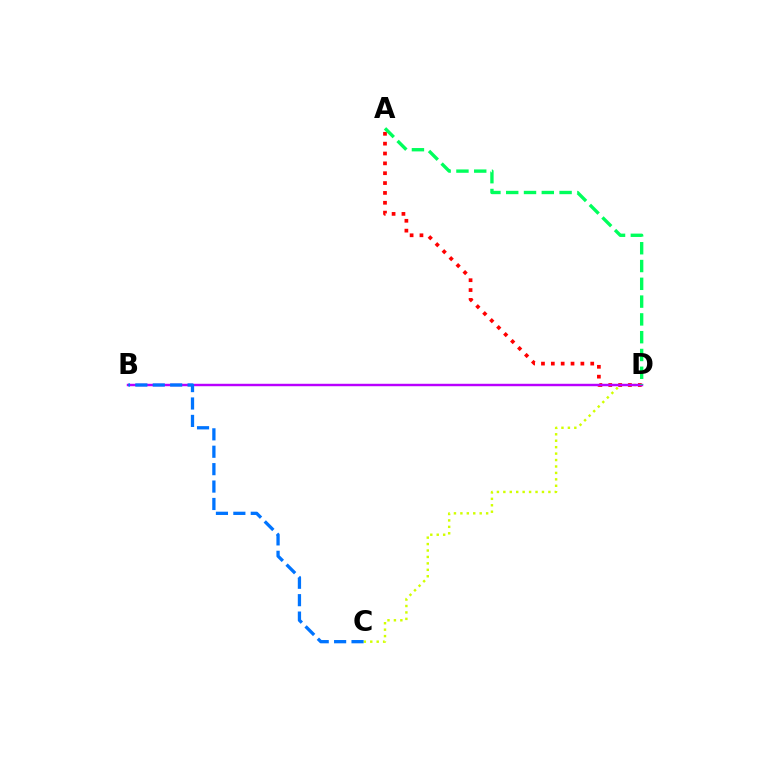{('C', 'D'): [{'color': '#d1ff00', 'line_style': 'dotted', 'thickness': 1.75}], ('A', 'D'): [{'color': '#ff0000', 'line_style': 'dotted', 'thickness': 2.68}, {'color': '#00ff5c', 'line_style': 'dashed', 'thickness': 2.42}], ('B', 'D'): [{'color': '#b900ff', 'line_style': 'solid', 'thickness': 1.76}], ('B', 'C'): [{'color': '#0074ff', 'line_style': 'dashed', 'thickness': 2.37}]}